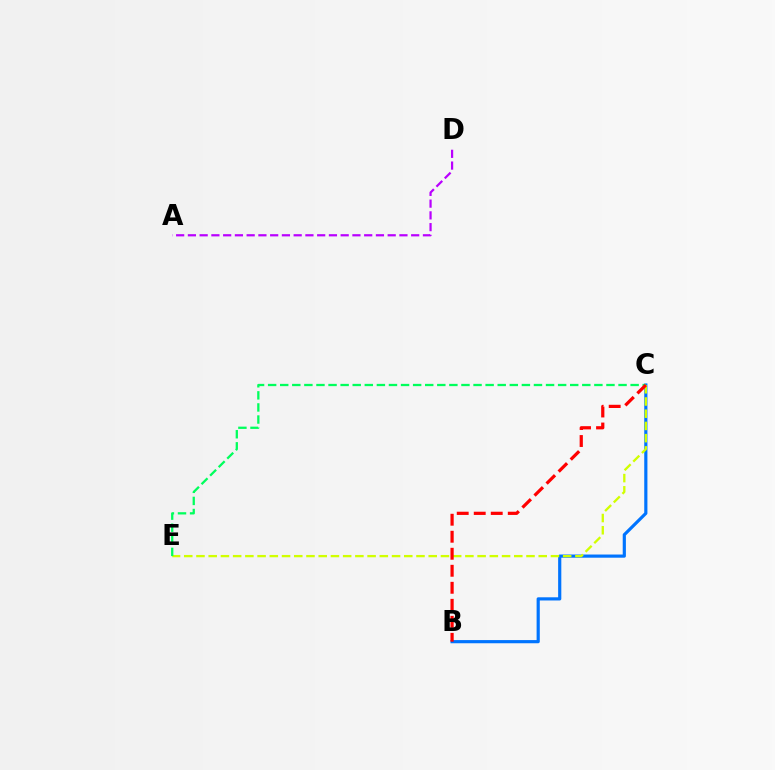{('B', 'C'): [{'color': '#0074ff', 'line_style': 'solid', 'thickness': 2.28}, {'color': '#ff0000', 'line_style': 'dashed', 'thickness': 2.31}], ('C', 'E'): [{'color': '#d1ff00', 'line_style': 'dashed', 'thickness': 1.66}, {'color': '#00ff5c', 'line_style': 'dashed', 'thickness': 1.64}], ('A', 'D'): [{'color': '#b900ff', 'line_style': 'dashed', 'thickness': 1.6}]}